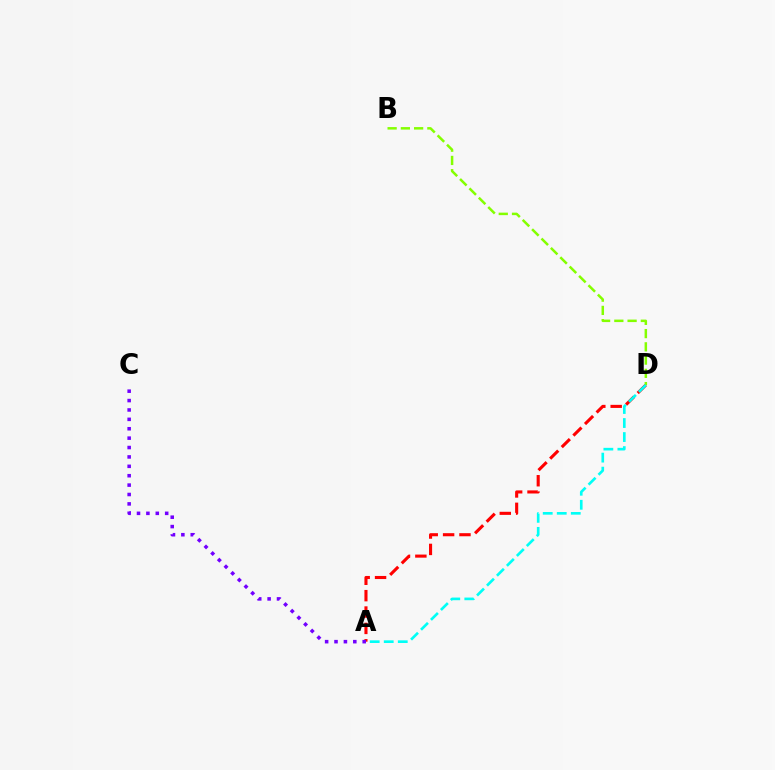{('A', 'D'): [{'color': '#ff0000', 'line_style': 'dashed', 'thickness': 2.22}, {'color': '#00fff6', 'line_style': 'dashed', 'thickness': 1.91}], ('A', 'C'): [{'color': '#7200ff', 'line_style': 'dotted', 'thickness': 2.55}], ('B', 'D'): [{'color': '#84ff00', 'line_style': 'dashed', 'thickness': 1.8}]}